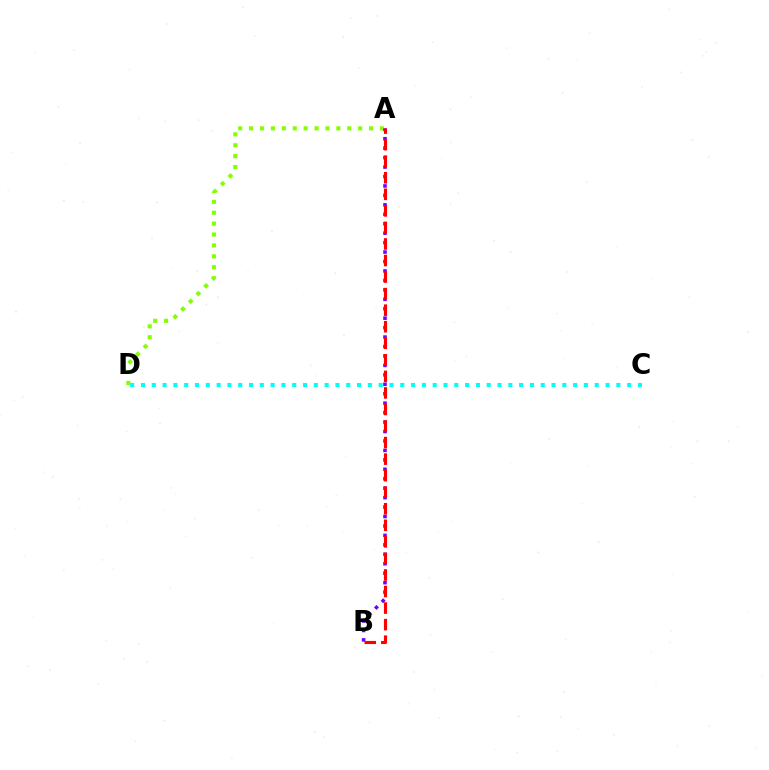{('A', 'D'): [{'color': '#84ff00', 'line_style': 'dotted', 'thickness': 2.96}], ('A', 'B'): [{'color': '#7200ff', 'line_style': 'dotted', 'thickness': 2.57}, {'color': '#ff0000', 'line_style': 'dashed', 'thickness': 2.25}], ('C', 'D'): [{'color': '#00fff6', 'line_style': 'dotted', 'thickness': 2.94}]}